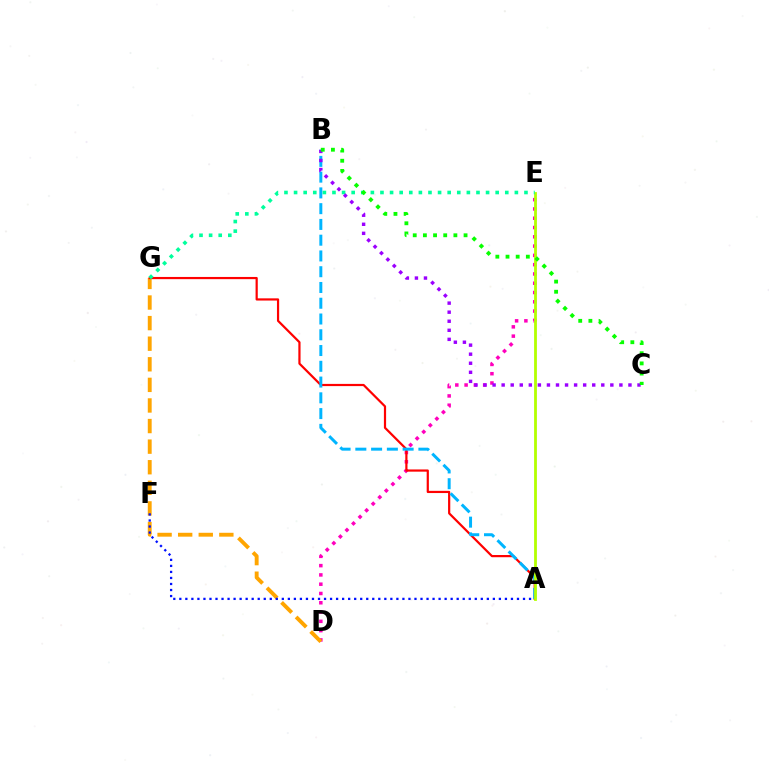{('D', 'E'): [{'color': '#ff00bd', 'line_style': 'dotted', 'thickness': 2.52}], ('D', 'G'): [{'color': '#ffa500', 'line_style': 'dashed', 'thickness': 2.8}], ('A', 'G'): [{'color': '#ff0000', 'line_style': 'solid', 'thickness': 1.59}], ('A', 'B'): [{'color': '#00b5ff', 'line_style': 'dashed', 'thickness': 2.14}], ('A', 'E'): [{'color': '#b3ff00', 'line_style': 'solid', 'thickness': 2.01}], ('E', 'G'): [{'color': '#00ff9d', 'line_style': 'dotted', 'thickness': 2.61}], ('B', 'C'): [{'color': '#9b00ff', 'line_style': 'dotted', 'thickness': 2.46}, {'color': '#08ff00', 'line_style': 'dotted', 'thickness': 2.76}], ('A', 'F'): [{'color': '#0010ff', 'line_style': 'dotted', 'thickness': 1.64}]}